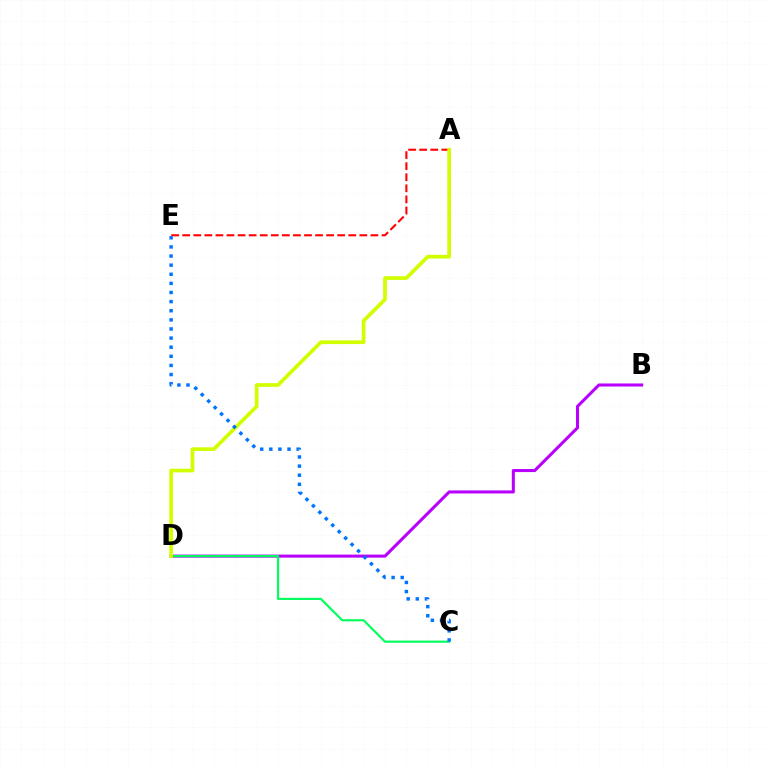{('B', 'D'): [{'color': '#b900ff', 'line_style': 'solid', 'thickness': 2.2}], ('C', 'D'): [{'color': '#00ff5c', 'line_style': 'solid', 'thickness': 1.55}], ('A', 'E'): [{'color': '#ff0000', 'line_style': 'dashed', 'thickness': 1.5}], ('A', 'D'): [{'color': '#d1ff00', 'line_style': 'solid', 'thickness': 2.68}], ('C', 'E'): [{'color': '#0074ff', 'line_style': 'dotted', 'thickness': 2.48}]}